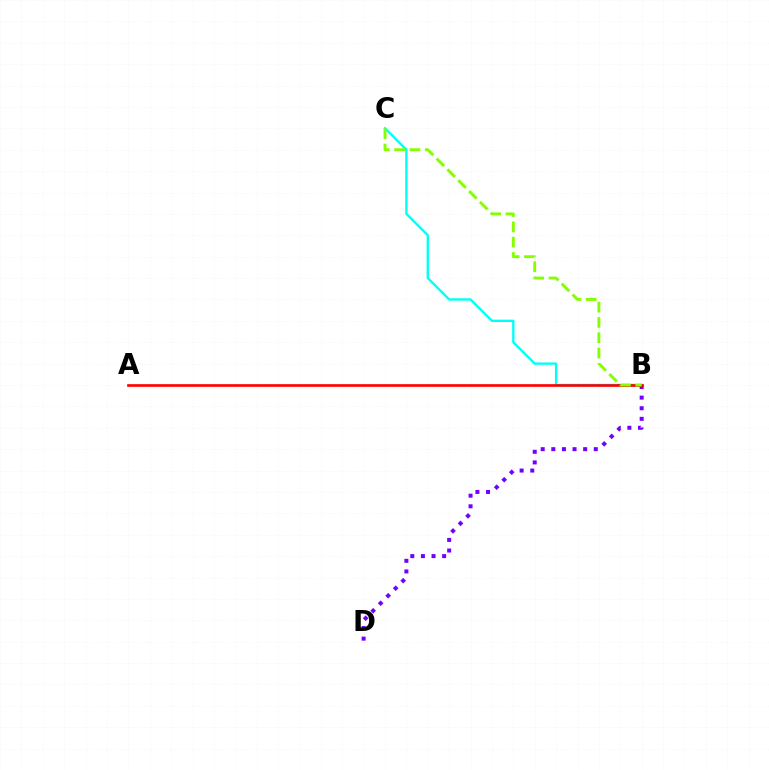{('B', 'D'): [{'color': '#7200ff', 'line_style': 'dotted', 'thickness': 2.88}], ('B', 'C'): [{'color': '#00fff6', 'line_style': 'solid', 'thickness': 1.7}, {'color': '#84ff00', 'line_style': 'dashed', 'thickness': 2.08}], ('A', 'B'): [{'color': '#ff0000', 'line_style': 'solid', 'thickness': 1.92}]}